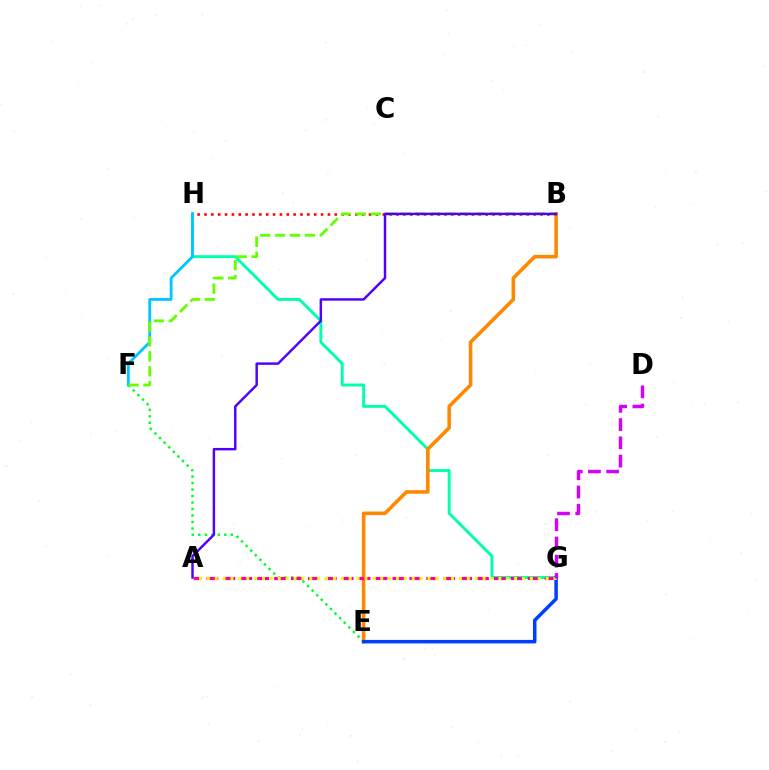{('G', 'H'): [{'color': '#00ffaf', 'line_style': 'solid', 'thickness': 2.11}], ('E', 'F'): [{'color': '#00ff27', 'line_style': 'dotted', 'thickness': 1.76}], ('B', 'E'): [{'color': '#ff8800', 'line_style': 'solid', 'thickness': 2.57}], ('F', 'H'): [{'color': '#00c7ff', 'line_style': 'solid', 'thickness': 2.03}], ('E', 'G'): [{'color': '#003fff', 'line_style': 'solid', 'thickness': 2.52}], ('A', 'G'): [{'color': '#ff00a0', 'line_style': 'dashed', 'thickness': 2.3}, {'color': '#eeff00', 'line_style': 'dotted', 'thickness': 2.14}], ('B', 'H'): [{'color': '#ff0000', 'line_style': 'dotted', 'thickness': 1.86}], ('B', 'F'): [{'color': '#66ff00', 'line_style': 'dashed', 'thickness': 2.03}], ('D', 'G'): [{'color': '#d600ff', 'line_style': 'dashed', 'thickness': 2.48}], ('A', 'B'): [{'color': '#4f00ff', 'line_style': 'solid', 'thickness': 1.77}]}